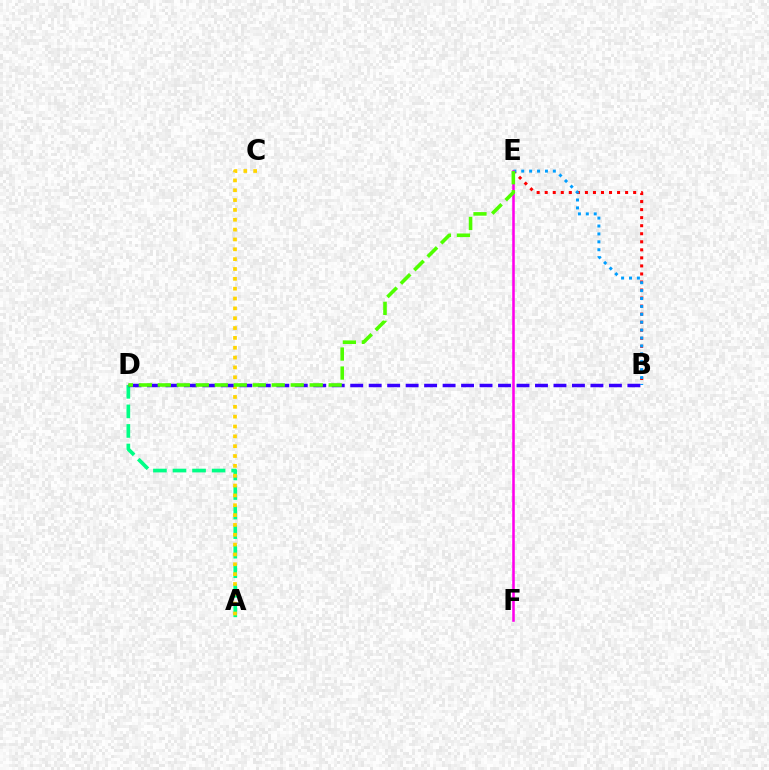{('A', 'D'): [{'color': '#00ff86', 'line_style': 'dashed', 'thickness': 2.66}], ('B', 'E'): [{'color': '#ff0000', 'line_style': 'dotted', 'thickness': 2.18}, {'color': '#009eff', 'line_style': 'dotted', 'thickness': 2.15}], ('A', 'C'): [{'color': '#ffd500', 'line_style': 'dotted', 'thickness': 2.67}], ('B', 'D'): [{'color': '#3700ff', 'line_style': 'dashed', 'thickness': 2.51}], ('E', 'F'): [{'color': '#ff00ed', 'line_style': 'solid', 'thickness': 1.84}], ('D', 'E'): [{'color': '#4fff00', 'line_style': 'dashed', 'thickness': 2.58}]}